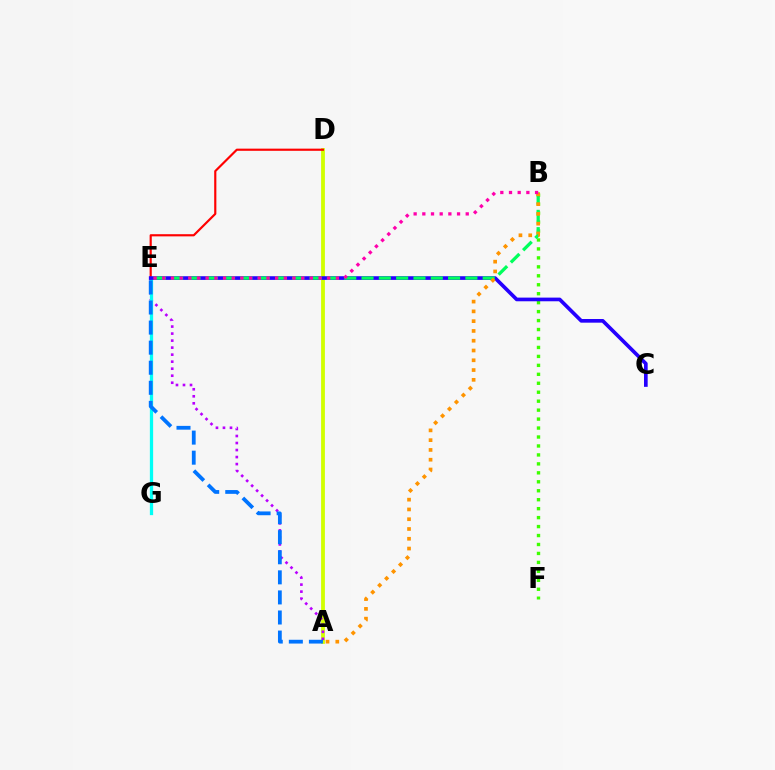{('B', 'F'): [{'color': '#3dff00', 'line_style': 'dotted', 'thickness': 2.43}], ('A', 'D'): [{'color': '#d1ff00', 'line_style': 'solid', 'thickness': 2.74}], ('A', 'E'): [{'color': '#b900ff', 'line_style': 'dotted', 'thickness': 1.91}, {'color': '#0074ff', 'line_style': 'dashed', 'thickness': 2.73}], ('E', 'G'): [{'color': '#00fff6', 'line_style': 'solid', 'thickness': 2.36}], ('D', 'E'): [{'color': '#ff0000', 'line_style': 'solid', 'thickness': 1.56}], ('C', 'E'): [{'color': '#2500ff', 'line_style': 'solid', 'thickness': 2.64}], ('B', 'E'): [{'color': '#00ff5c', 'line_style': 'dashed', 'thickness': 2.35}, {'color': '#ff00ac', 'line_style': 'dotted', 'thickness': 2.36}], ('A', 'B'): [{'color': '#ff9400', 'line_style': 'dotted', 'thickness': 2.66}]}